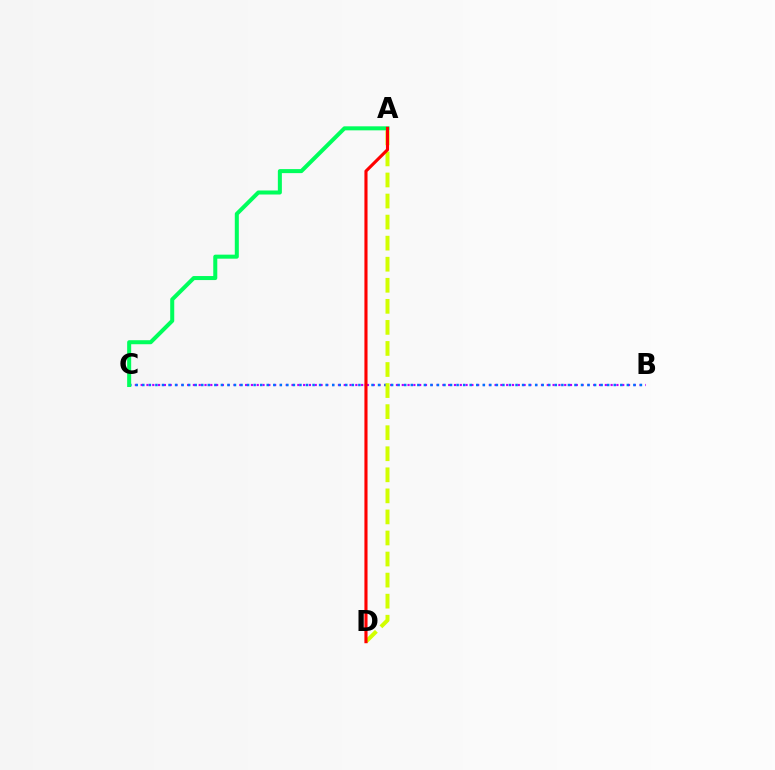{('B', 'C'): [{'color': '#b900ff', 'line_style': 'dotted', 'thickness': 1.58}, {'color': '#0074ff', 'line_style': 'dotted', 'thickness': 1.78}], ('A', 'D'): [{'color': '#d1ff00', 'line_style': 'dashed', 'thickness': 2.86}, {'color': '#ff0000', 'line_style': 'solid', 'thickness': 2.24}], ('A', 'C'): [{'color': '#00ff5c', 'line_style': 'solid', 'thickness': 2.9}]}